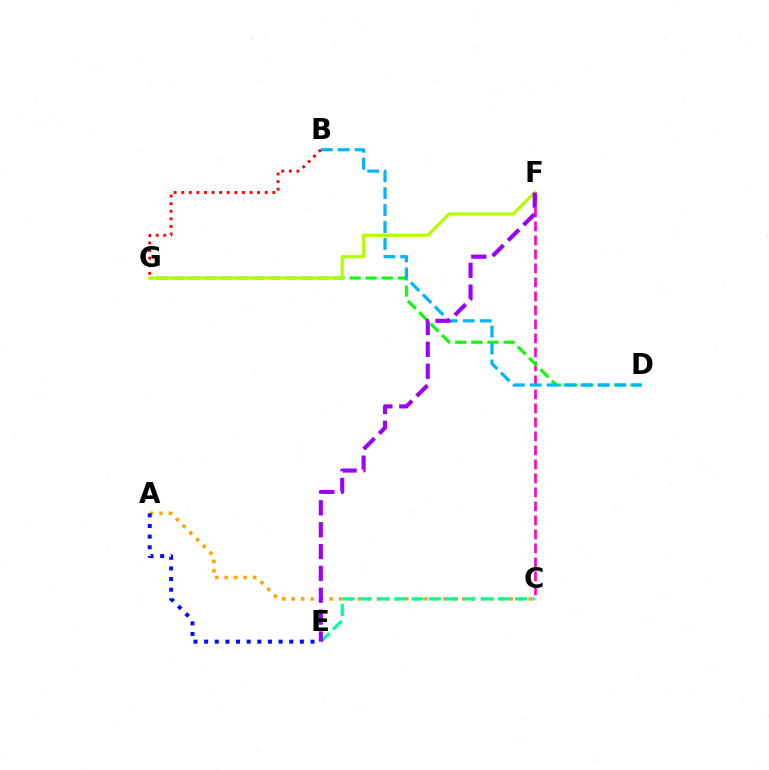{('A', 'C'): [{'color': '#ffa500', 'line_style': 'dotted', 'thickness': 2.58}], ('C', 'F'): [{'color': '#ff00bd', 'line_style': 'dashed', 'thickness': 1.9}], ('D', 'G'): [{'color': '#08ff00', 'line_style': 'dashed', 'thickness': 2.19}], ('B', 'D'): [{'color': '#00b5ff', 'line_style': 'dashed', 'thickness': 2.3}], ('C', 'E'): [{'color': '#00ff9d', 'line_style': 'dashed', 'thickness': 2.35}], ('F', 'G'): [{'color': '#b3ff00', 'line_style': 'solid', 'thickness': 2.27}], ('B', 'G'): [{'color': '#ff0000', 'line_style': 'dotted', 'thickness': 2.06}], ('A', 'E'): [{'color': '#0010ff', 'line_style': 'dotted', 'thickness': 2.89}], ('E', 'F'): [{'color': '#9b00ff', 'line_style': 'dashed', 'thickness': 2.97}]}